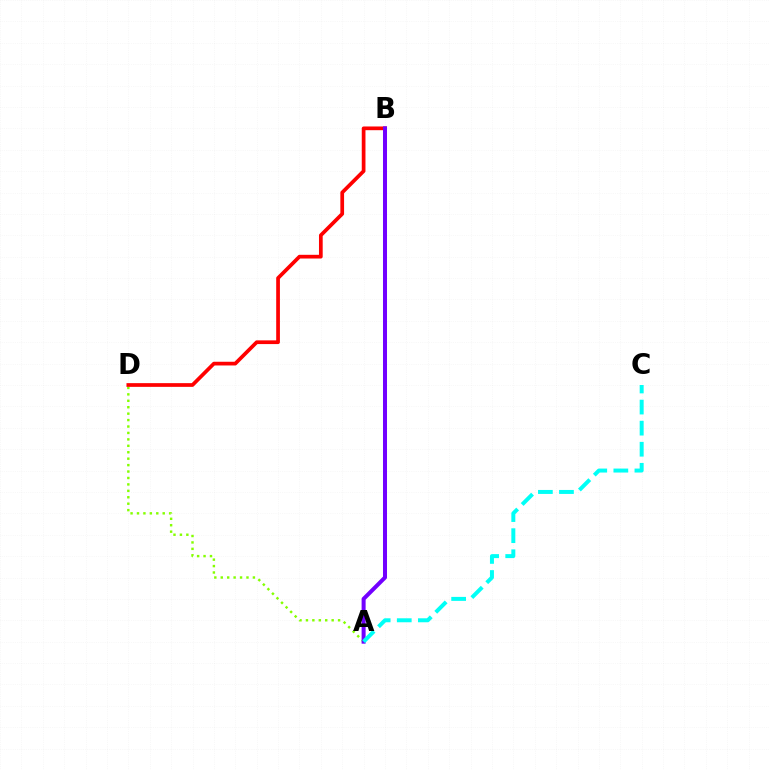{('A', 'D'): [{'color': '#84ff00', 'line_style': 'dotted', 'thickness': 1.75}], ('B', 'D'): [{'color': '#ff0000', 'line_style': 'solid', 'thickness': 2.67}], ('A', 'B'): [{'color': '#7200ff', 'line_style': 'solid', 'thickness': 2.89}], ('A', 'C'): [{'color': '#00fff6', 'line_style': 'dashed', 'thickness': 2.86}]}